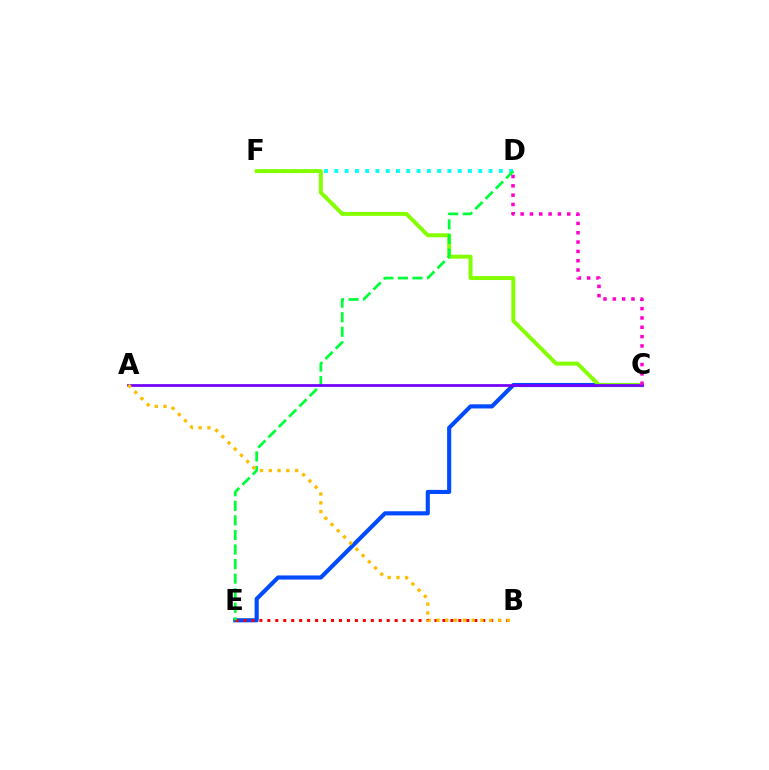{('C', 'E'): [{'color': '#004bff', 'line_style': 'solid', 'thickness': 2.96}], ('D', 'F'): [{'color': '#00fff6', 'line_style': 'dotted', 'thickness': 2.79}], ('B', 'E'): [{'color': '#ff0000', 'line_style': 'dotted', 'thickness': 2.16}], ('C', 'F'): [{'color': '#84ff00', 'line_style': 'solid', 'thickness': 2.84}], ('D', 'E'): [{'color': '#00ff39', 'line_style': 'dashed', 'thickness': 1.98}], ('A', 'C'): [{'color': '#7200ff', 'line_style': 'solid', 'thickness': 1.96}], ('C', 'D'): [{'color': '#ff00cf', 'line_style': 'dotted', 'thickness': 2.53}], ('A', 'B'): [{'color': '#ffbd00', 'line_style': 'dotted', 'thickness': 2.39}]}